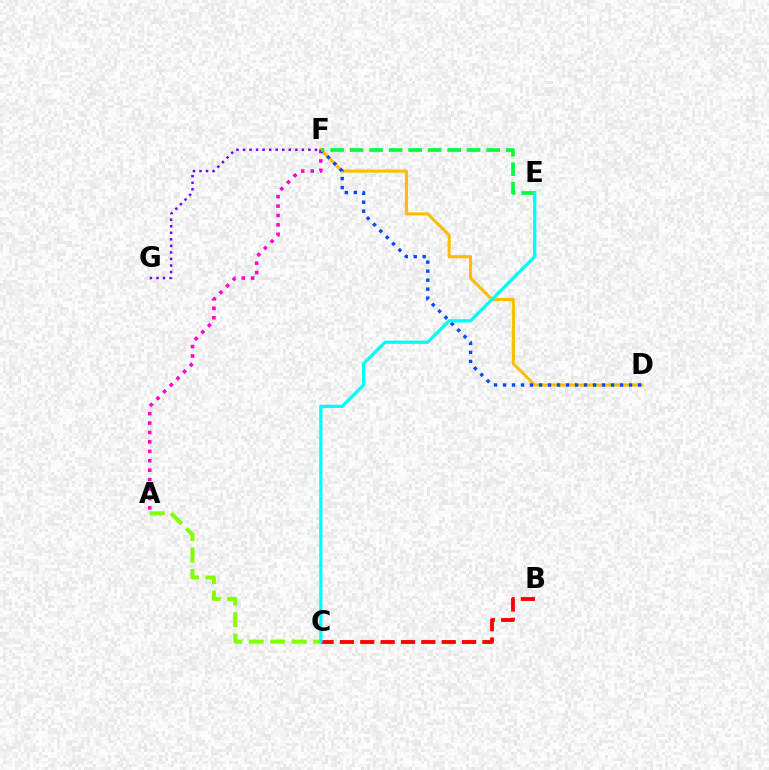{('B', 'C'): [{'color': '#ff0000', 'line_style': 'dashed', 'thickness': 2.77}], ('D', 'F'): [{'color': '#ffbd00', 'line_style': 'solid', 'thickness': 2.23}, {'color': '#004bff', 'line_style': 'dotted', 'thickness': 2.45}], ('A', 'F'): [{'color': '#ff00cf', 'line_style': 'dotted', 'thickness': 2.56}], ('E', 'F'): [{'color': '#00ff39', 'line_style': 'dashed', 'thickness': 2.65}], ('A', 'C'): [{'color': '#84ff00', 'line_style': 'dashed', 'thickness': 2.92}], ('F', 'G'): [{'color': '#7200ff', 'line_style': 'dotted', 'thickness': 1.78}], ('C', 'E'): [{'color': '#00fff6', 'line_style': 'solid', 'thickness': 2.34}]}